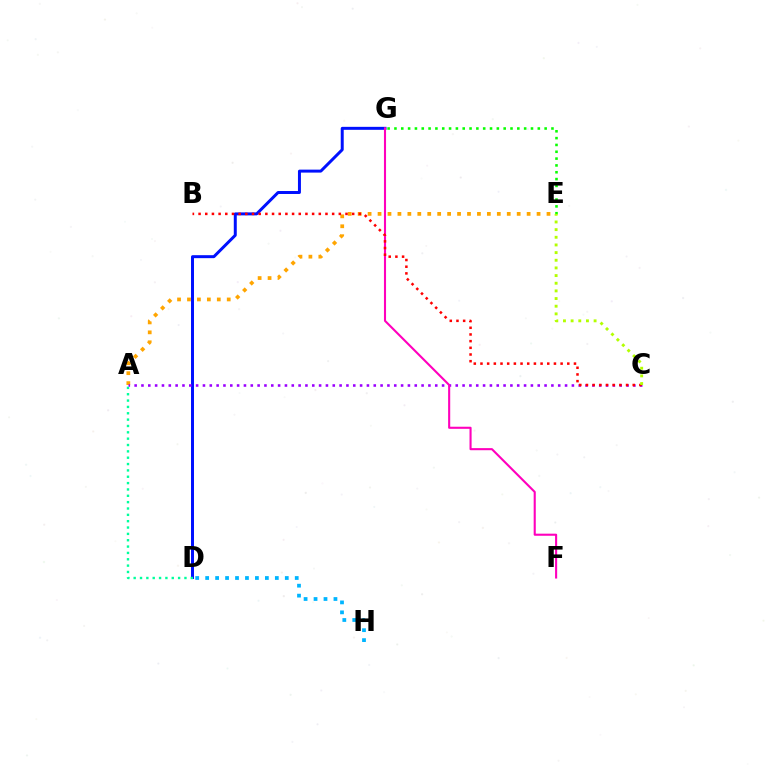{('A', 'E'): [{'color': '#ffa500', 'line_style': 'dotted', 'thickness': 2.7}], ('D', 'H'): [{'color': '#00b5ff', 'line_style': 'dotted', 'thickness': 2.7}], ('D', 'G'): [{'color': '#0010ff', 'line_style': 'solid', 'thickness': 2.14}], ('E', 'G'): [{'color': '#08ff00', 'line_style': 'dotted', 'thickness': 1.85}], ('A', 'D'): [{'color': '#00ff9d', 'line_style': 'dotted', 'thickness': 1.72}], ('A', 'C'): [{'color': '#9b00ff', 'line_style': 'dotted', 'thickness': 1.86}], ('F', 'G'): [{'color': '#ff00bd', 'line_style': 'solid', 'thickness': 1.51}], ('B', 'C'): [{'color': '#ff0000', 'line_style': 'dotted', 'thickness': 1.81}], ('C', 'E'): [{'color': '#b3ff00', 'line_style': 'dotted', 'thickness': 2.08}]}